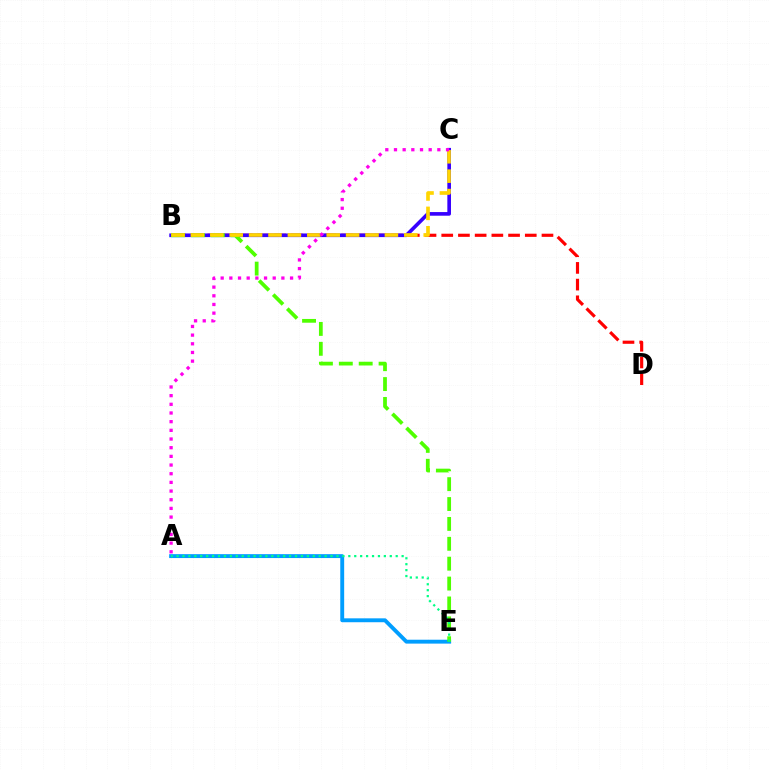{('A', 'E'): [{'color': '#009eff', 'line_style': 'solid', 'thickness': 2.8}, {'color': '#00ff86', 'line_style': 'dotted', 'thickness': 1.61}], ('B', 'D'): [{'color': '#ff0000', 'line_style': 'dashed', 'thickness': 2.27}], ('B', 'C'): [{'color': '#3700ff', 'line_style': 'solid', 'thickness': 2.63}, {'color': '#ffd500', 'line_style': 'dashed', 'thickness': 2.64}], ('B', 'E'): [{'color': '#4fff00', 'line_style': 'dashed', 'thickness': 2.7}], ('A', 'C'): [{'color': '#ff00ed', 'line_style': 'dotted', 'thickness': 2.36}]}